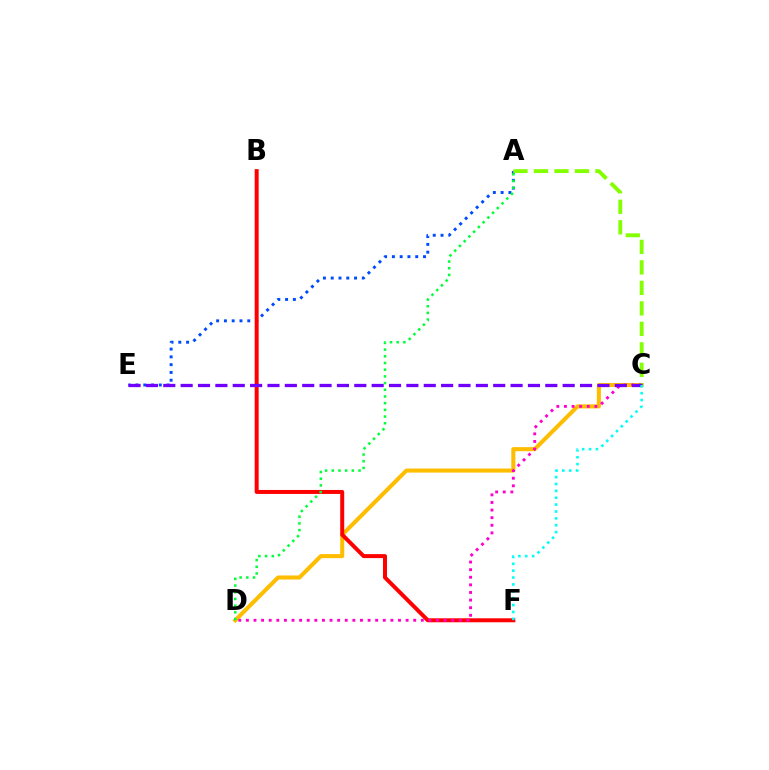{('C', 'D'): [{'color': '#ffbd00', 'line_style': 'solid', 'thickness': 2.92}, {'color': '#ff00cf', 'line_style': 'dotted', 'thickness': 2.07}], ('A', 'E'): [{'color': '#004bff', 'line_style': 'dotted', 'thickness': 2.11}], ('B', 'F'): [{'color': '#ff0000', 'line_style': 'solid', 'thickness': 2.87}], ('A', 'D'): [{'color': '#00ff39', 'line_style': 'dotted', 'thickness': 1.82}], ('A', 'C'): [{'color': '#84ff00', 'line_style': 'dashed', 'thickness': 2.78}], ('C', 'E'): [{'color': '#7200ff', 'line_style': 'dashed', 'thickness': 2.36}], ('C', 'F'): [{'color': '#00fff6', 'line_style': 'dotted', 'thickness': 1.87}]}